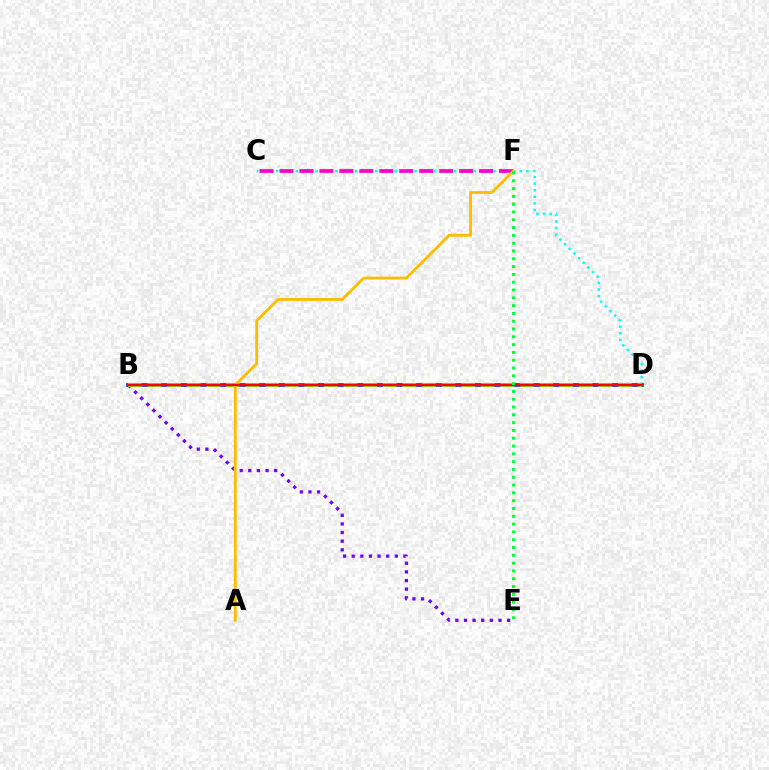{('C', 'D'): [{'color': '#00fff6', 'line_style': 'dotted', 'thickness': 1.79}], ('B', 'D'): [{'color': '#004bff', 'line_style': 'solid', 'thickness': 2.7}, {'color': '#84ff00', 'line_style': 'dashed', 'thickness': 2.66}, {'color': '#ff0000', 'line_style': 'solid', 'thickness': 1.7}], ('B', 'E'): [{'color': '#7200ff', 'line_style': 'dotted', 'thickness': 2.34}], ('C', 'F'): [{'color': '#ff00cf', 'line_style': 'dashed', 'thickness': 2.71}], ('A', 'F'): [{'color': '#ffbd00', 'line_style': 'solid', 'thickness': 2.04}], ('E', 'F'): [{'color': '#00ff39', 'line_style': 'dotted', 'thickness': 2.12}]}